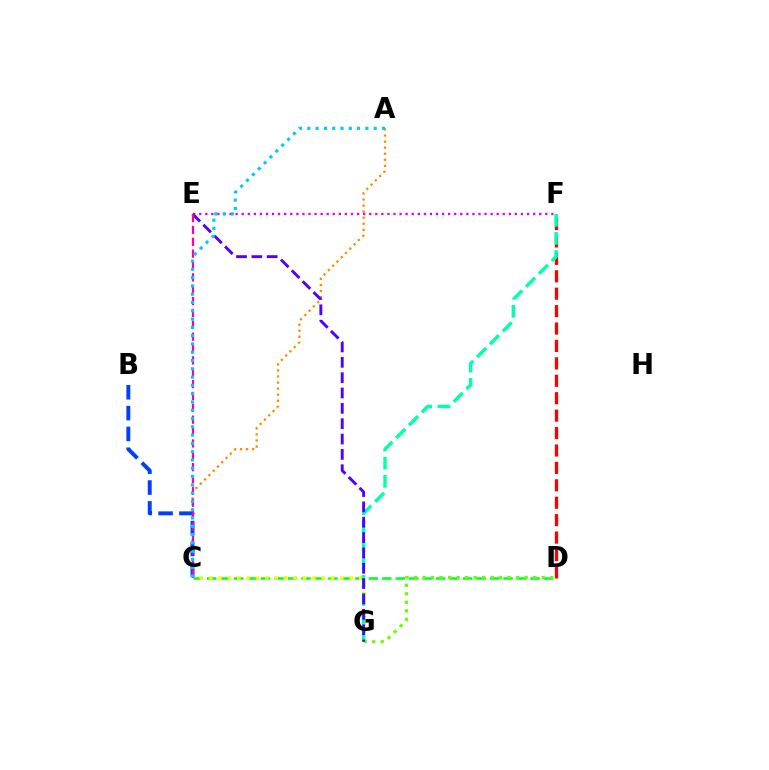{('C', 'D'): [{'color': '#00ff27', 'line_style': 'dashed', 'thickness': 1.83}], ('C', 'G'): [{'color': '#eeff00', 'line_style': 'dotted', 'thickness': 2.55}], ('D', 'F'): [{'color': '#ff0000', 'line_style': 'dashed', 'thickness': 2.37}], ('F', 'G'): [{'color': '#00ffaf', 'line_style': 'dashed', 'thickness': 2.46}], ('A', 'C'): [{'color': '#ff8800', 'line_style': 'dotted', 'thickness': 1.65}, {'color': '#00c7ff', 'line_style': 'dotted', 'thickness': 2.25}], ('B', 'C'): [{'color': '#003fff', 'line_style': 'dashed', 'thickness': 2.83}], ('D', 'G'): [{'color': '#66ff00', 'line_style': 'dotted', 'thickness': 2.31}], ('E', 'F'): [{'color': '#d600ff', 'line_style': 'dotted', 'thickness': 1.65}], ('E', 'G'): [{'color': '#4f00ff', 'line_style': 'dashed', 'thickness': 2.08}], ('C', 'E'): [{'color': '#ff00a0', 'line_style': 'dashed', 'thickness': 1.61}]}